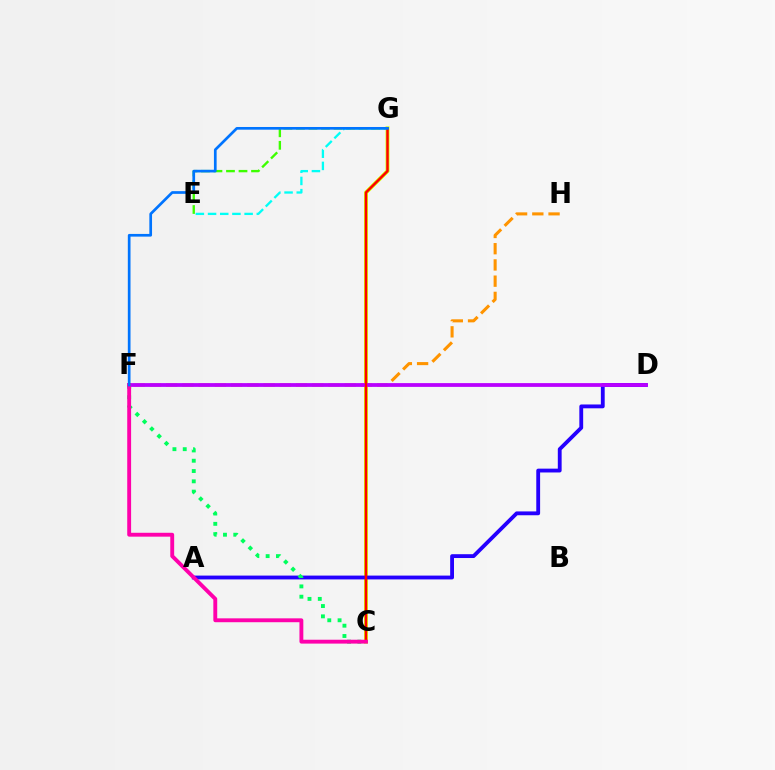{('F', 'H'): [{'color': '#ff9400', 'line_style': 'dashed', 'thickness': 2.21}], ('C', 'G'): [{'color': '#d1ff00', 'line_style': 'solid', 'thickness': 2.83}, {'color': '#ff0000', 'line_style': 'solid', 'thickness': 1.77}], ('E', 'G'): [{'color': '#3dff00', 'line_style': 'dashed', 'thickness': 1.7}, {'color': '#00fff6', 'line_style': 'dashed', 'thickness': 1.66}], ('A', 'D'): [{'color': '#2500ff', 'line_style': 'solid', 'thickness': 2.76}], ('C', 'F'): [{'color': '#00ff5c', 'line_style': 'dotted', 'thickness': 2.8}, {'color': '#ff00ac', 'line_style': 'solid', 'thickness': 2.79}], ('D', 'F'): [{'color': '#b900ff', 'line_style': 'solid', 'thickness': 2.72}], ('F', 'G'): [{'color': '#0074ff', 'line_style': 'solid', 'thickness': 1.94}]}